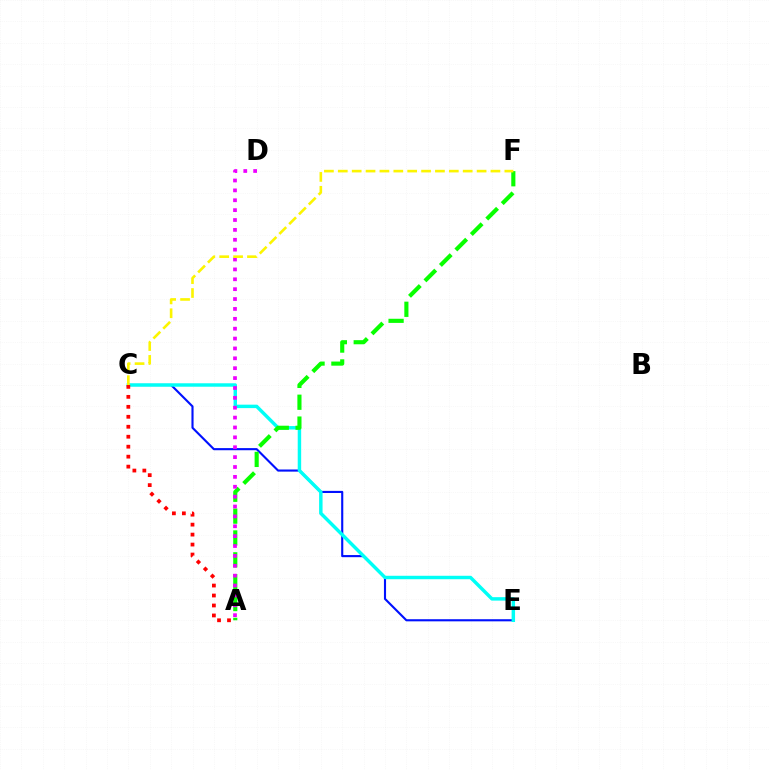{('C', 'E'): [{'color': '#0010ff', 'line_style': 'solid', 'thickness': 1.53}, {'color': '#00fff6', 'line_style': 'solid', 'thickness': 2.48}], ('A', 'C'): [{'color': '#ff0000', 'line_style': 'dotted', 'thickness': 2.71}], ('A', 'F'): [{'color': '#08ff00', 'line_style': 'dashed', 'thickness': 2.97}], ('A', 'D'): [{'color': '#ee00ff', 'line_style': 'dotted', 'thickness': 2.68}], ('C', 'F'): [{'color': '#fcf500', 'line_style': 'dashed', 'thickness': 1.89}]}